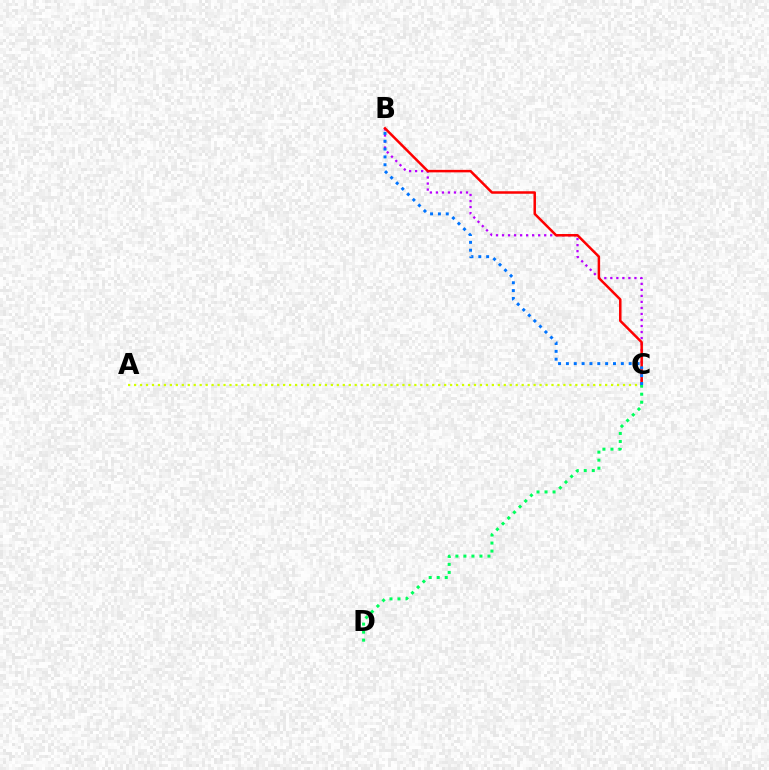{('B', 'C'): [{'color': '#b900ff', 'line_style': 'dotted', 'thickness': 1.64}, {'color': '#ff0000', 'line_style': 'solid', 'thickness': 1.8}, {'color': '#0074ff', 'line_style': 'dotted', 'thickness': 2.13}], ('A', 'C'): [{'color': '#d1ff00', 'line_style': 'dotted', 'thickness': 1.62}], ('C', 'D'): [{'color': '#00ff5c', 'line_style': 'dotted', 'thickness': 2.18}]}